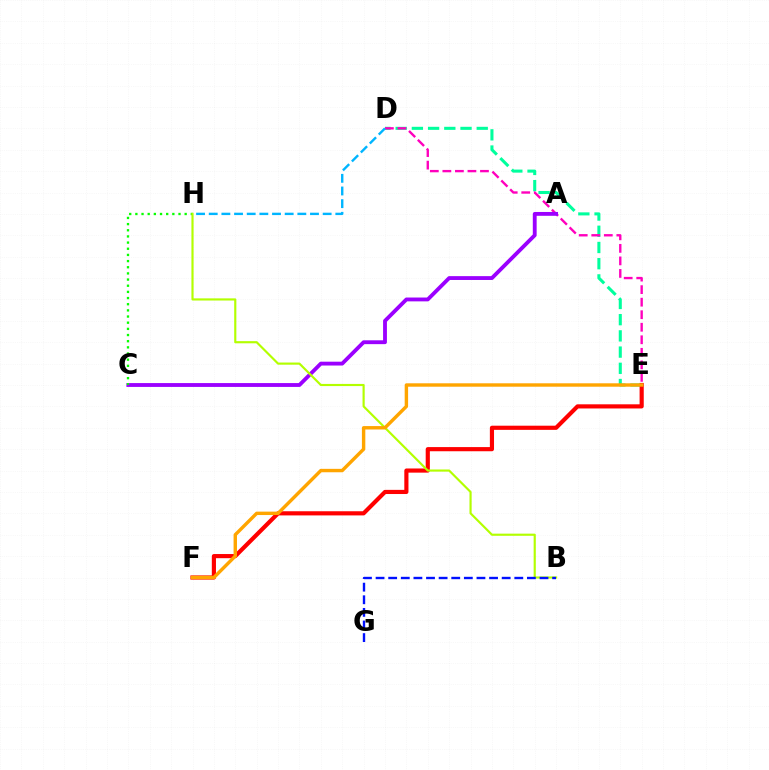{('D', 'E'): [{'color': '#00ff9d', 'line_style': 'dashed', 'thickness': 2.2}, {'color': '#ff00bd', 'line_style': 'dashed', 'thickness': 1.7}], ('E', 'F'): [{'color': '#ff0000', 'line_style': 'solid', 'thickness': 2.99}, {'color': '#ffa500', 'line_style': 'solid', 'thickness': 2.46}], ('A', 'C'): [{'color': '#9b00ff', 'line_style': 'solid', 'thickness': 2.77}], ('C', 'H'): [{'color': '#08ff00', 'line_style': 'dotted', 'thickness': 1.67}], ('B', 'H'): [{'color': '#b3ff00', 'line_style': 'solid', 'thickness': 1.55}], ('D', 'H'): [{'color': '#00b5ff', 'line_style': 'dashed', 'thickness': 1.72}], ('B', 'G'): [{'color': '#0010ff', 'line_style': 'dashed', 'thickness': 1.71}]}